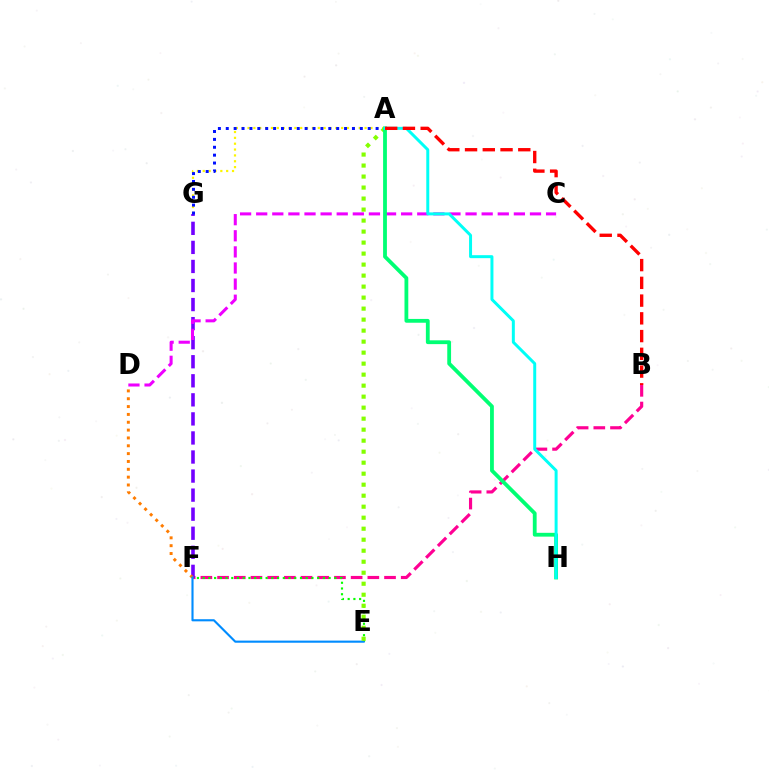{('A', 'G'): [{'color': '#fcf500', 'line_style': 'dotted', 'thickness': 1.59}, {'color': '#0010ff', 'line_style': 'dotted', 'thickness': 2.14}], ('B', 'F'): [{'color': '#ff0094', 'line_style': 'dashed', 'thickness': 2.27}], ('F', 'G'): [{'color': '#7200ff', 'line_style': 'dashed', 'thickness': 2.59}], ('D', 'F'): [{'color': '#ff7c00', 'line_style': 'dotted', 'thickness': 2.13}], ('E', 'F'): [{'color': '#08ff00', 'line_style': 'dotted', 'thickness': 1.56}, {'color': '#008cff', 'line_style': 'solid', 'thickness': 1.53}], ('C', 'D'): [{'color': '#ee00ff', 'line_style': 'dashed', 'thickness': 2.19}], ('A', 'E'): [{'color': '#84ff00', 'line_style': 'dotted', 'thickness': 2.99}], ('A', 'H'): [{'color': '#00ff74', 'line_style': 'solid', 'thickness': 2.74}, {'color': '#00fff6', 'line_style': 'solid', 'thickness': 2.15}], ('A', 'B'): [{'color': '#ff0000', 'line_style': 'dashed', 'thickness': 2.41}]}